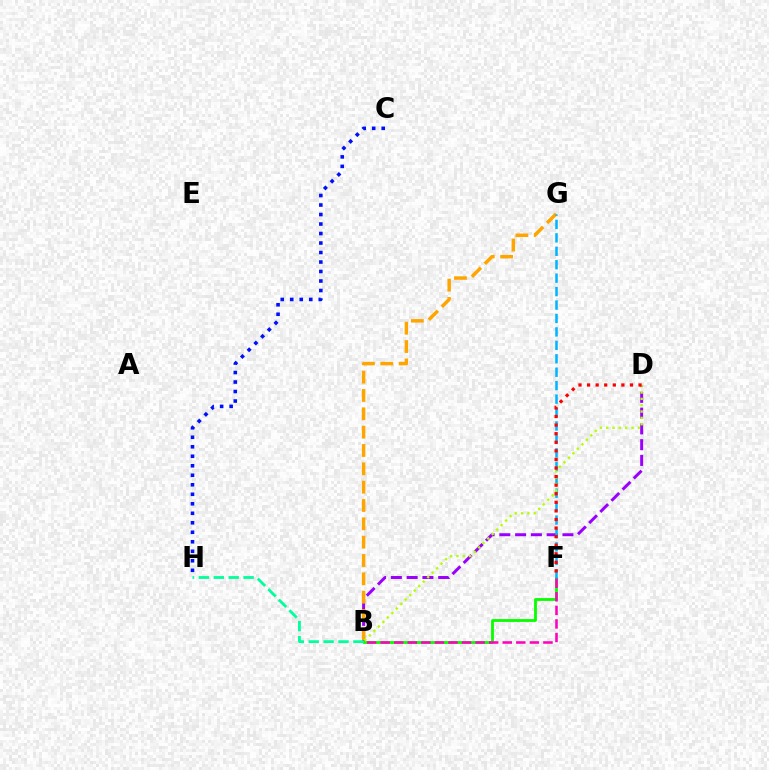{('B', 'D'): [{'color': '#9b00ff', 'line_style': 'dashed', 'thickness': 2.14}, {'color': '#b3ff00', 'line_style': 'dotted', 'thickness': 1.72}], ('B', 'F'): [{'color': '#08ff00', 'line_style': 'solid', 'thickness': 2.03}, {'color': '#ff00bd', 'line_style': 'dashed', 'thickness': 1.84}], ('B', 'G'): [{'color': '#ffa500', 'line_style': 'dashed', 'thickness': 2.49}], ('F', 'G'): [{'color': '#00b5ff', 'line_style': 'dashed', 'thickness': 1.83}], ('B', 'H'): [{'color': '#00ff9d', 'line_style': 'dashed', 'thickness': 2.02}], ('D', 'F'): [{'color': '#ff0000', 'line_style': 'dotted', 'thickness': 2.33}], ('C', 'H'): [{'color': '#0010ff', 'line_style': 'dotted', 'thickness': 2.58}]}